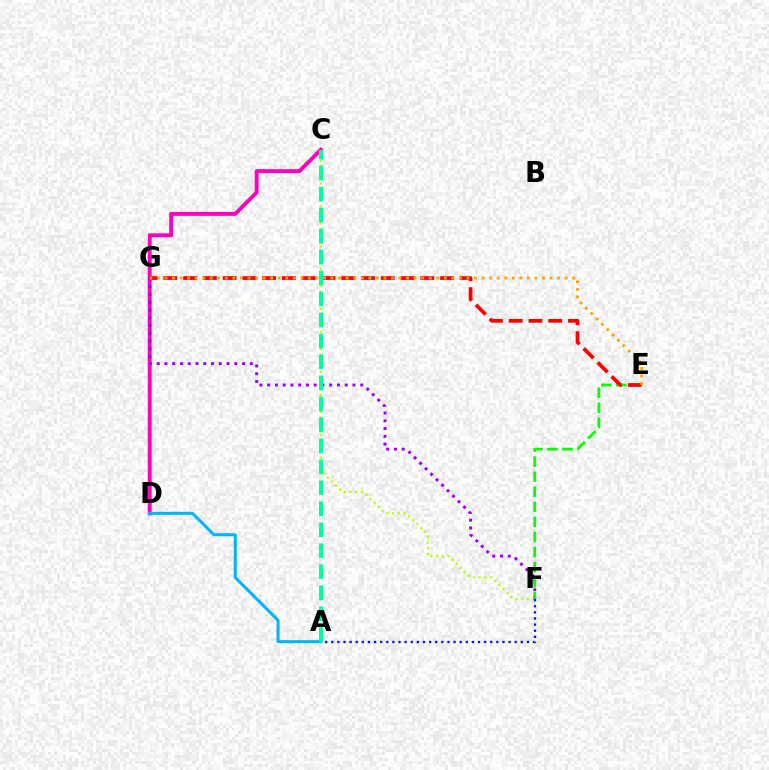{('C', 'F'): [{'color': '#b3ff00', 'line_style': 'dotted', 'thickness': 1.55}], ('A', 'F'): [{'color': '#0010ff', 'line_style': 'dotted', 'thickness': 1.66}], ('C', 'D'): [{'color': '#ff00bd', 'line_style': 'solid', 'thickness': 2.81}], ('F', 'G'): [{'color': '#9b00ff', 'line_style': 'dotted', 'thickness': 2.11}], ('A', 'D'): [{'color': '#00b5ff', 'line_style': 'solid', 'thickness': 2.18}], ('E', 'F'): [{'color': '#08ff00', 'line_style': 'dashed', 'thickness': 2.05}], ('E', 'G'): [{'color': '#ff0000', 'line_style': 'dashed', 'thickness': 2.69}, {'color': '#ffa500', 'line_style': 'dotted', 'thickness': 2.05}], ('A', 'C'): [{'color': '#00ff9d', 'line_style': 'dashed', 'thickness': 2.85}]}